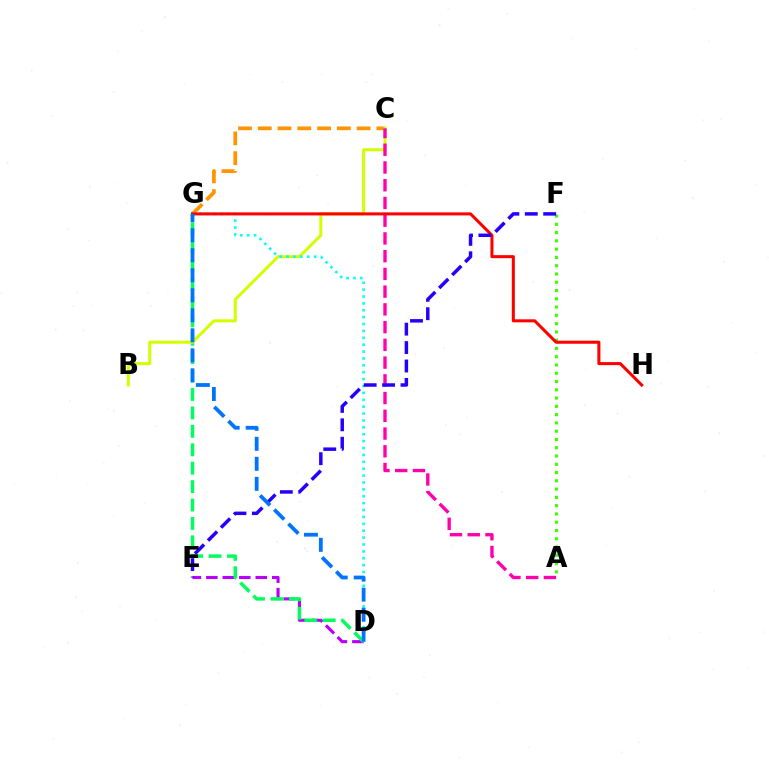{('D', 'E'): [{'color': '#b900ff', 'line_style': 'dashed', 'thickness': 2.24}], ('C', 'G'): [{'color': '#ff9400', 'line_style': 'dashed', 'thickness': 2.69}], ('D', 'G'): [{'color': '#00ff5c', 'line_style': 'dashed', 'thickness': 2.5}, {'color': '#00fff6', 'line_style': 'dotted', 'thickness': 1.87}, {'color': '#0074ff', 'line_style': 'dashed', 'thickness': 2.72}], ('B', 'C'): [{'color': '#d1ff00', 'line_style': 'solid', 'thickness': 2.17}], ('A', 'C'): [{'color': '#ff00ac', 'line_style': 'dashed', 'thickness': 2.41}], ('A', 'F'): [{'color': '#3dff00', 'line_style': 'dotted', 'thickness': 2.25}], ('G', 'H'): [{'color': '#ff0000', 'line_style': 'solid', 'thickness': 2.19}], ('E', 'F'): [{'color': '#2500ff', 'line_style': 'dashed', 'thickness': 2.5}]}